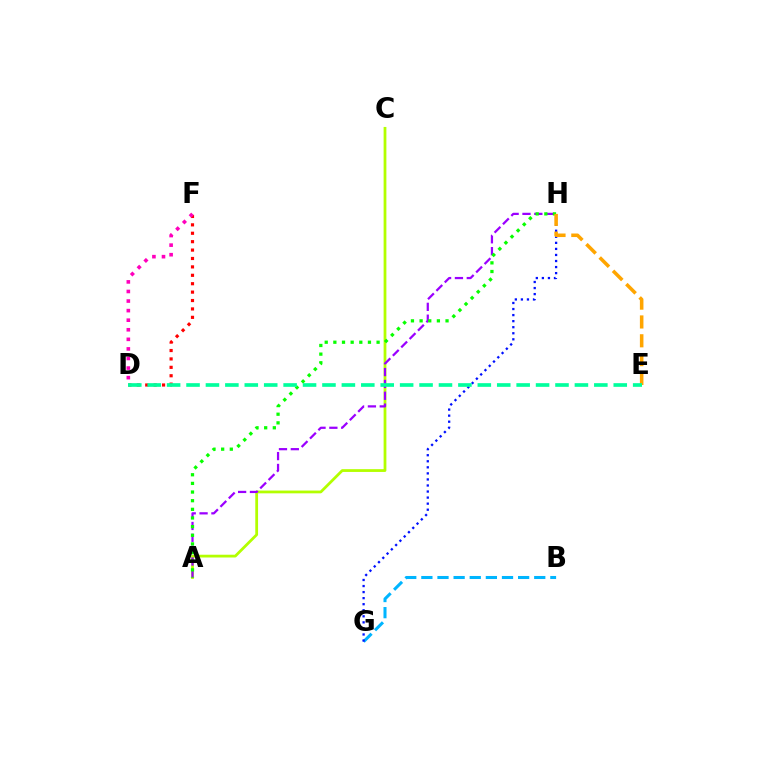{('A', 'C'): [{'color': '#b3ff00', 'line_style': 'solid', 'thickness': 2.0}], ('A', 'H'): [{'color': '#9b00ff', 'line_style': 'dashed', 'thickness': 1.61}, {'color': '#08ff00', 'line_style': 'dotted', 'thickness': 2.35}], ('D', 'F'): [{'color': '#ff0000', 'line_style': 'dotted', 'thickness': 2.28}, {'color': '#ff00bd', 'line_style': 'dotted', 'thickness': 2.6}], ('B', 'G'): [{'color': '#00b5ff', 'line_style': 'dashed', 'thickness': 2.19}], ('G', 'H'): [{'color': '#0010ff', 'line_style': 'dotted', 'thickness': 1.64}], ('E', 'H'): [{'color': '#ffa500', 'line_style': 'dashed', 'thickness': 2.56}], ('D', 'E'): [{'color': '#00ff9d', 'line_style': 'dashed', 'thickness': 2.64}]}